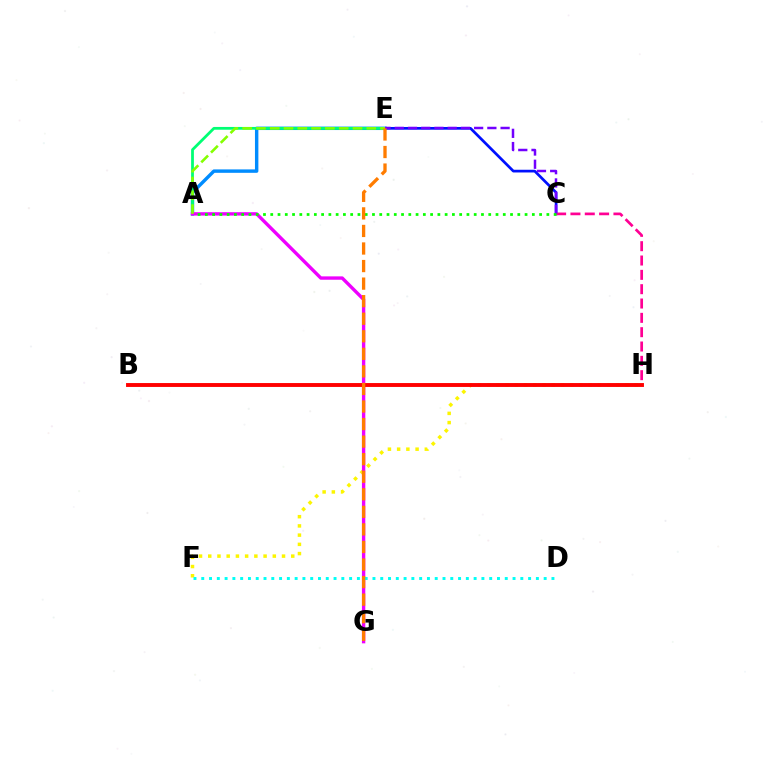{('A', 'E'): [{'color': '#008cff', 'line_style': 'solid', 'thickness': 2.46}, {'color': '#00ff74', 'line_style': 'solid', 'thickness': 2.0}, {'color': '#84ff00', 'line_style': 'dashed', 'thickness': 1.87}], ('C', 'E'): [{'color': '#0010ff', 'line_style': 'solid', 'thickness': 1.96}, {'color': '#7200ff', 'line_style': 'dashed', 'thickness': 1.8}], ('F', 'H'): [{'color': '#fcf500', 'line_style': 'dotted', 'thickness': 2.51}], ('A', 'G'): [{'color': '#ee00ff', 'line_style': 'solid', 'thickness': 2.42}], ('C', 'H'): [{'color': '#ff0094', 'line_style': 'dashed', 'thickness': 1.95}], ('D', 'F'): [{'color': '#00fff6', 'line_style': 'dotted', 'thickness': 2.11}], ('A', 'C'): [{'color': '#08ff00', 'line_style': 'dotted', 'thickness': 1.97}], ('B', 'H'): [{'color': '#ff0000', 'line_style': 'solid', 'thickness': 2.8}], ('E', 'G'): [{'color': '#ff7c00', 'line_style': 'dashed', 'thickness': 2.39}]}